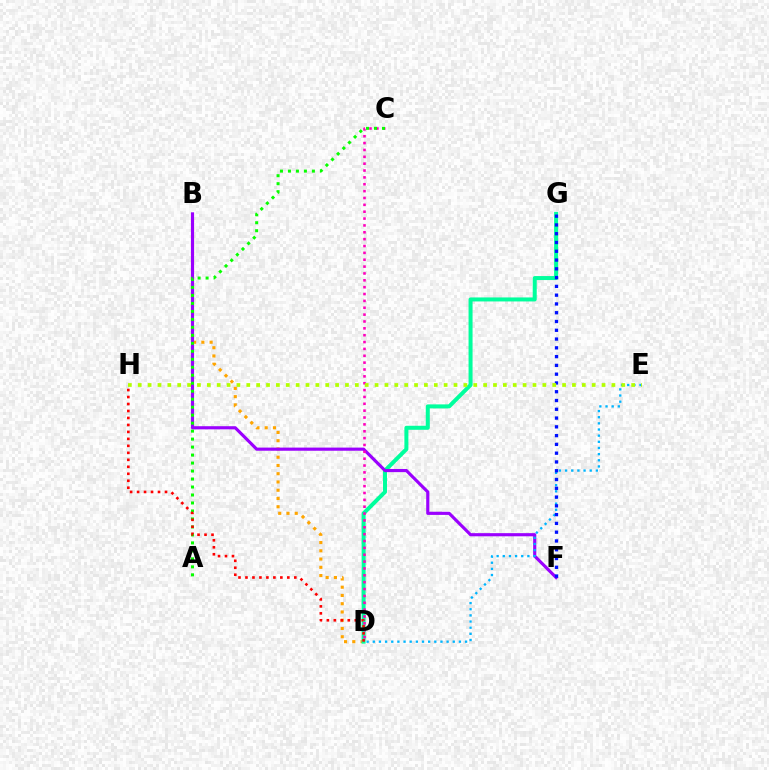{('B', 'D'): [{'color': '#ffa500', 'line_style': 'dotted', 'thickness': 2.24}], ('D', 'G'): [{'color': '#00ff9d', 'line_style': 'solid', 'thickness': 2.88}], ('B', 'F'): [{'color': '#9b00ff', 'line_style': 'solid', 'thickness': 2.26}], ('D', 'E'): [{'color': '#00b5ff', 'line_style': 'dotted', 'thickness': 1.67}], ('C', 'D'): [{'color': '#ff00bd', 'line_style': 'dotted', 'thickness': 1.86}], ('A', 'C'): [{'color': '#08ff00', 'line_style': 'dotted', 'thickness': 2.17}], ('D', 'H'): [{'color': '#ff0000', 'line_style': 'dotted', 'thickness': 1.9}], ('F', 'G'): [{'color': '#0010ff', 'line_style': 'dotted', 'thickness': 2.39}], ('E', 'H'): [{'color': '#b3ff00', 'line_style': 'dotted', 'thickness': 2.68}]}